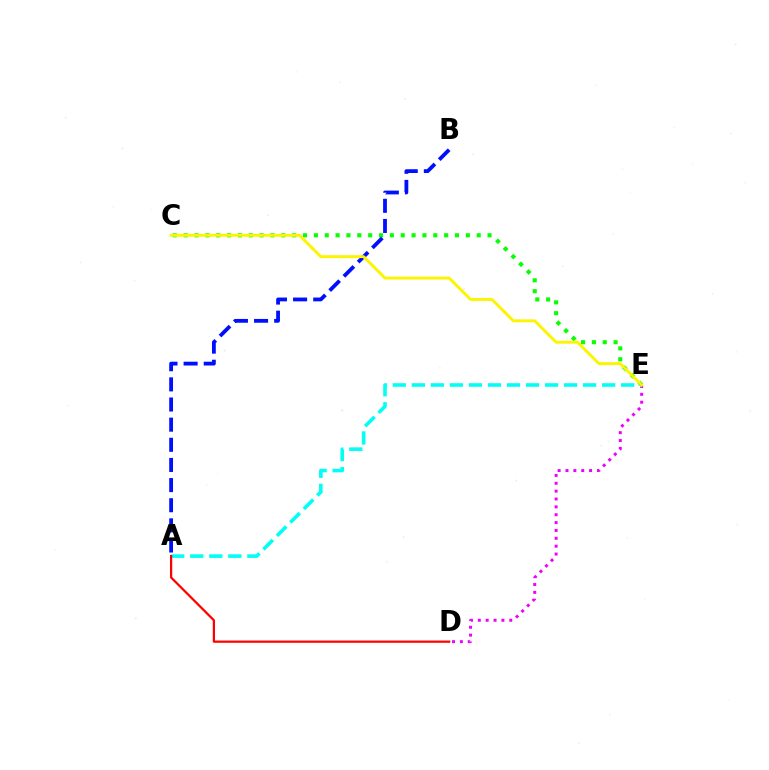{('D', 'E'): [{'color': '#ee00ff', 'line_style': 'dotted', 'thickness': 2.14}], ('A', 'E'): [{'color': '#00fff6', 'line_style': 'dashed', 'thickness': 2.59}], ('A', 'D'): [{'color': '#ff0000', 'line_style': 'solid', 'thickness': 1.61}], ('C', 'E'): [{'color': '#08ff00', 'line_style': 'dotted', 'thickness': 2.95}, {'color': '#fcf500', 'line_style': 'solid', 'thickness': 2.1}], ('A', 'B'): [{'color': '#0010ff', 'line_style': 'dashed', 'thickness': 2.74}]}